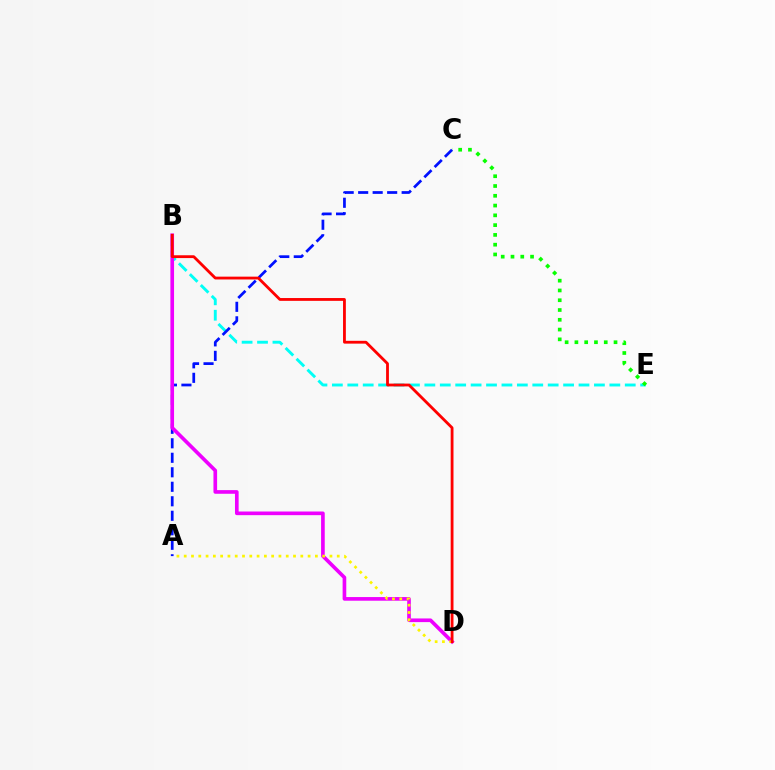{('B', 'E'): [{'color': '#00fff6', 'line_style': 'dashed', 'thickness': 2.09}], ('C', 'E'): [{'color': '#08ff00', 'line_style': 'dotted', 'thickness': 2.66}], ('A', 'C'): [{'color': '#0010ff', 'line_style': 'dashed', 'thickness': 1.97}], ('B', 'D'): [{'color': '#ee00ff', 'line_style': 'solid', 'thickness': 2.63}, {'color': '#ff0000', 'line_style': 'solid', 'thickness': 2.02}], ('A', 'D'): [{'color': '#fcf500', 'line_style': 'dotted', 'thickness': 1.98}]}